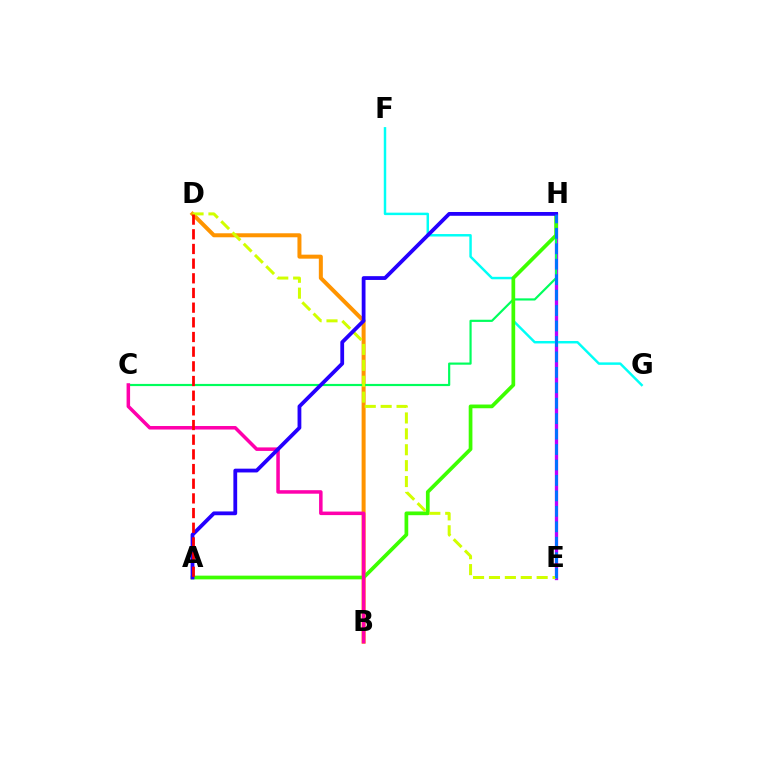{('E', 'H'): [{'color': '#b900ff', 'line_style': 'solid', 'thickness': 2.38}, {'color': '#0074ff', 'line_style': 'dashed', 'thickness': 2.1}], ('F', 'G'): [{'color': '#00fff6', 'line_style': 'solid', 'thickness': 1.77}], ('B', 'D'): [{'color': '#ff9400', 'line_style': 'solid', 'thickness': 2.88}], ('C', 'H'): [{'color': '#00ff5c', 'line_style': 'solid', 'thickness': 1.57}], ('A', 'H'): [{'color': '#3dff00', 'line_style': 'solid', 'thickness': 2.68}, {'color': '#2500ff', 'line_style': 'solid', 'thickness': 2.73}], ('D', 'E'): [{'color': '#d1ff00', 'line_style': 'dashed', 'thickness': 2.16}], ('B', 'C'): [{'color': '#ff00ac', 'line_style': 'solid', 'thickness': 2.53}], ('A', 'D'): [{'color': '#ff0000', 'line_style': 'dashed', 'thickness': 1.99}]}